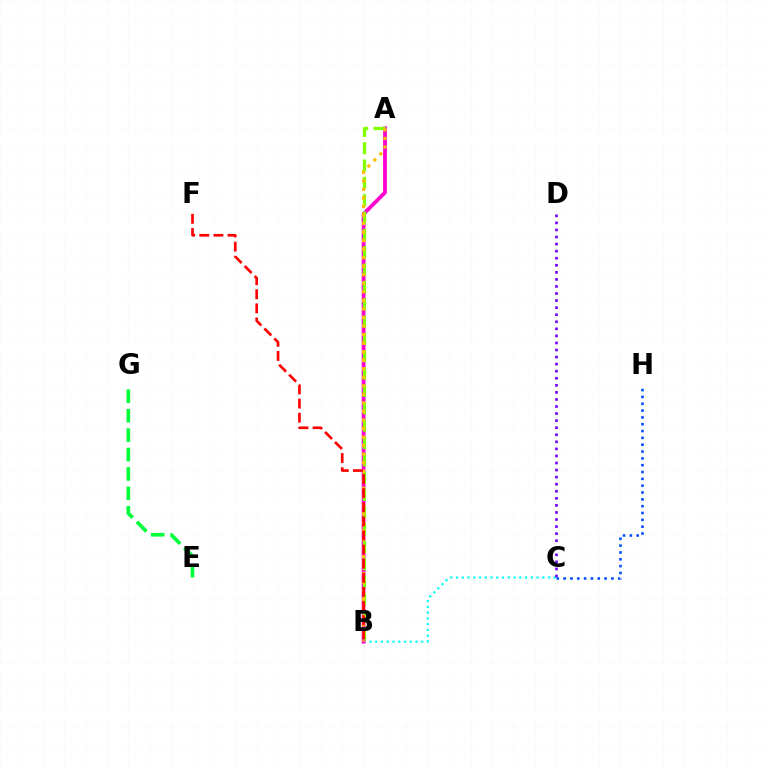{('B', 'C'): [{'color': '#00fff6', 'line_style': 'dotted', 'thickness': 1.56}], ('A', 'B'): [{'color': '#ff00cf', 'line_style': 'solid', 'thickness': 2.72}, {'color': '#84ff00', 'line_style': 'dashed', 'thickness': 2.36}, {'color': '#ffbd00', 'line_style': 'dotted', 'thickness': 2.32}], ('E', 'G'): [{'color': '#00ff39', 'line_style': 'dashed', 'thickness': 2.64}], ('C', 'D'): [{'color': '#7200ff', 'line_style': 'dotted', 'thickness': 1.92}], ('C', 'H'): [{'color': '#004bff', 'line_style': 'dotted', 'thickness': 1.86}], ('B', 'F'): [{'color': '#ff0000', 'line_style': 'dashed', 'thickness': 1.92}]}